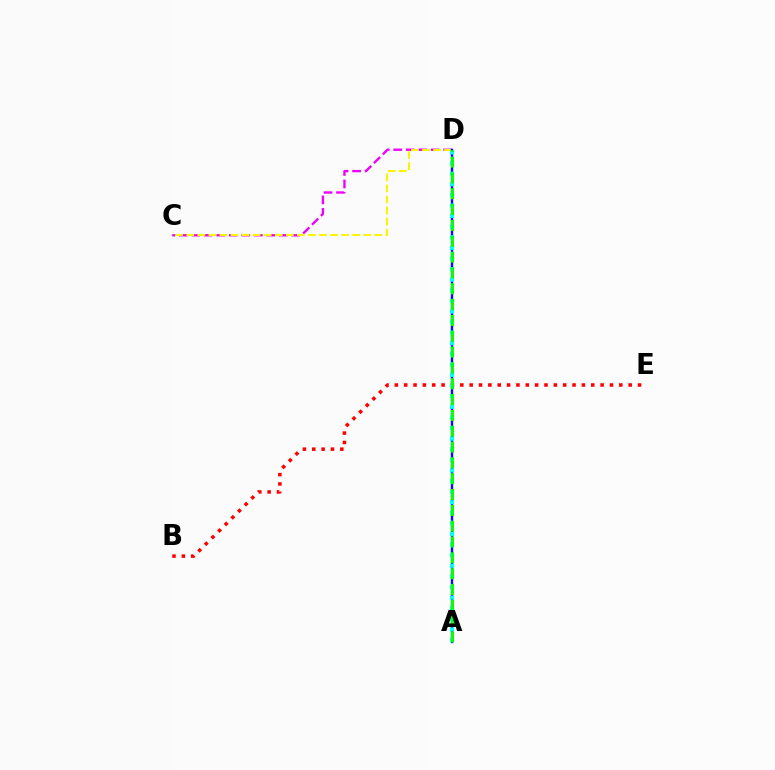{('C', 'D'): [{'color': '#ee00ff', 'line_style': 'dashed', 'thickness': 1.7}, {'color': '#fcf500', 'line_style': 'dashed', 'thickness': 1.5}], ('B', 'E'): [{'color': '#ff0000', 'line_style': 'dotted', 'thickness': 2.54}], ('A', 'D'): [{'color': '#0010ff', 'line_style': 'solid', 'thickness': 1.73}, {'color': '#00fff6', 'line_style': 'dotted', 'thickness': 2.88}, {'color': '#08ff00', 'line_style': 'dashed', 'thickness': 2.15}]}